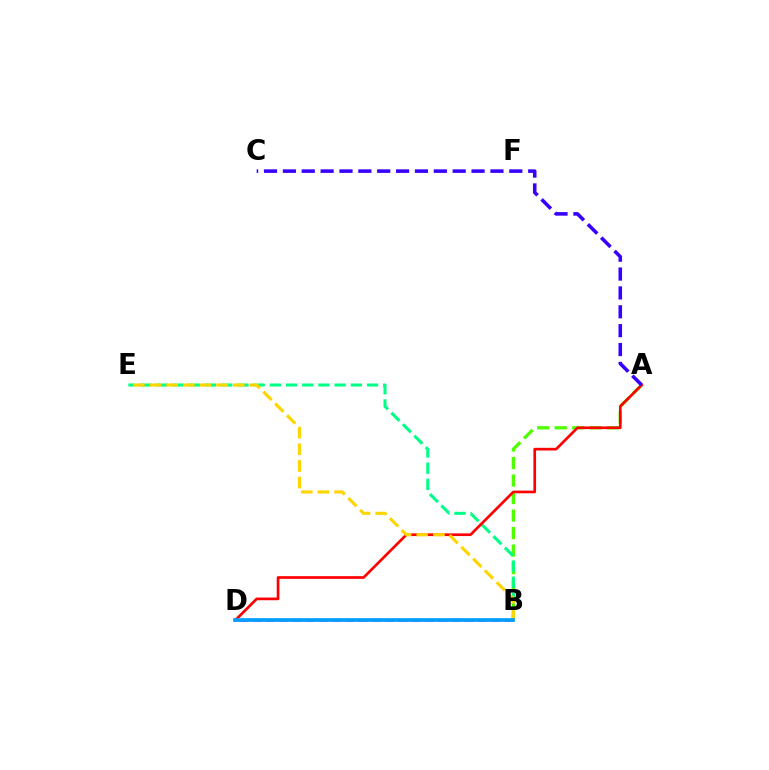{('A', 'B'): [{'color': '#4fff00', 'line_style': 'dashed', 'thickness': 2.38}], ('B', 'E'): [{'color': '#00ff86', 'line_style': 'dashed', 'thickness': 2.2}, {'color': '#ffd500', 'line_style': 'dashed', 'thickness': 2.26}], ('A', 'D'): [{'color': '#ff0000', 'line_style': 'solid', 'thickness': 1.93}], ('B', 'D'): [{'color': '#ff00ed', 'line_style': 'dashed', 'thickness': 1.8}, {'color': '#009eff', 'line_style': 'solid', 'thickness': 2.65}], ('A', 'C'): [{'color': '#3700ff', 'line_style': 'dashed', 'thickness': 2.56}]}